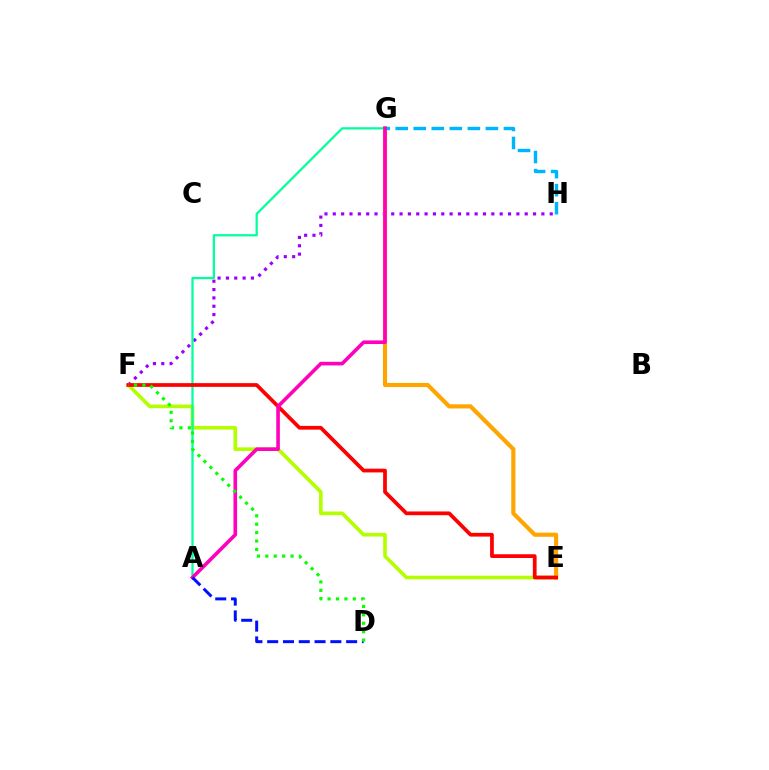{('F', 'H'): [{'color': '#9b00ff', 'line_style': 'dotted', 'thickness': 2.27}], ('E', 'G'): [{'color': '#ffa500', 'line_style': 'solid', 'thickness': 2.98}], ('E', 'F'): [{'color': '#b3ff00', 'line_style': 'solid', 'thickness': 2.61}, {'color': '#ff0000', 'line_style': 'solid', 'thickness': 2.69}], ('A', 'G'): [{'color': '#00ff9d', 'line_style': 'solid', 'thickness': 1.62}, {'color': '#ff00bd', 'line_style': 'solid', 'thickness': 2.6}], ('G', 'H'): [{'color': '#00b5ff', 'line_style': 'dashed', 'thickness': 2.45}], ('A', 'D'): [{'color': '#0010ff', 'line_style': 'dashed', 'thickness': 2.14}], ('D', 'F'): [{'color': '#08ff00', 'line_style': 'dotted', 'thickness': 2.29}]}